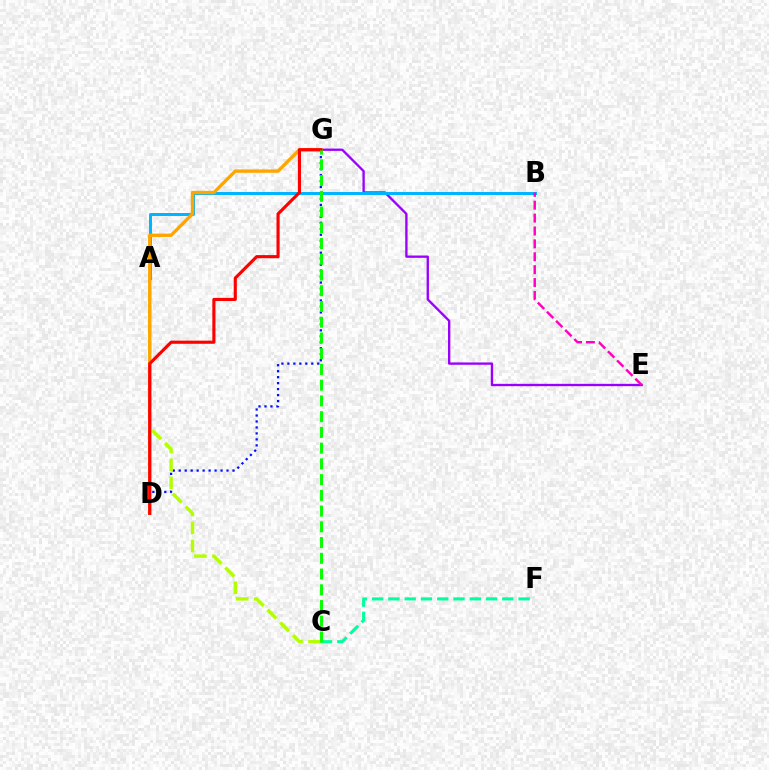{('D', 'G'): [{'color': '#0010ff', 'line_style': 'dotted', 'thickness': 1.62}, {'color': '#ffa500', 'line_style': 'solid', 'thickness': 2.41}, {'color': '#ff0000', 'line_style': 'solid', 'thickness': 2.25}], ('A', 'C'): [{'color': '#b3ff00', 'line_style': 'dashed', 'thickness': 2.45}], ('E', 'G'): [{'color': '#9b00ff', 'line_style': 'solid', 'thickness': 1.68}], ('A', 'B'): [{'color': '#00b5ff', 'line_style': 'solid', 'thickness': 2.14}], ('B', 'E'): [{'color': '#ff00bd', 'line_style': 'dashed', 'thickness': 1.75}], ('C', 'F'): [{'color': '#00ff9d', 'line_style': 'dashed', 'thickness': 2.21}], ('C', 'G'): [{'color': '#08ff00', 'line_style': 'dashed', 'thickness': 2.14}]}